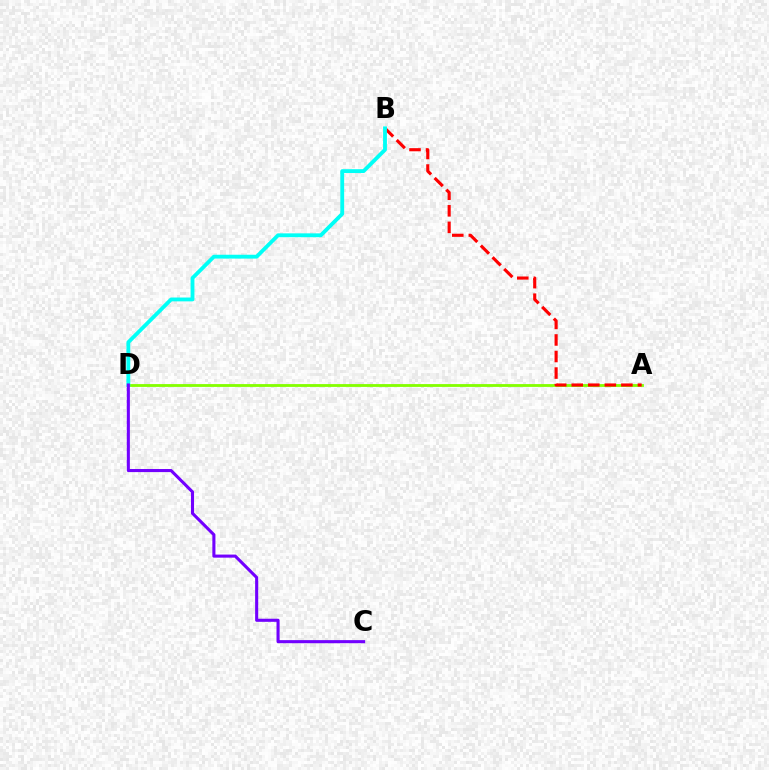{('A', 'D'): [{'color': '#84ff00', 'line_style': 'solid', 'thickness': 2.03}], ('A', 'B'): [{'color': '#ff0000', 'line_style': 'dashed', 'thickness': 2.25}], ('B', 'D'): [{'color': '#00fff6', 'line_style': 'solid', 'thickness': 2.77}], ('C', 'D'): [{'color': '#7200ff', 'line_style': 'solid', 'thickness': 2.22}]}